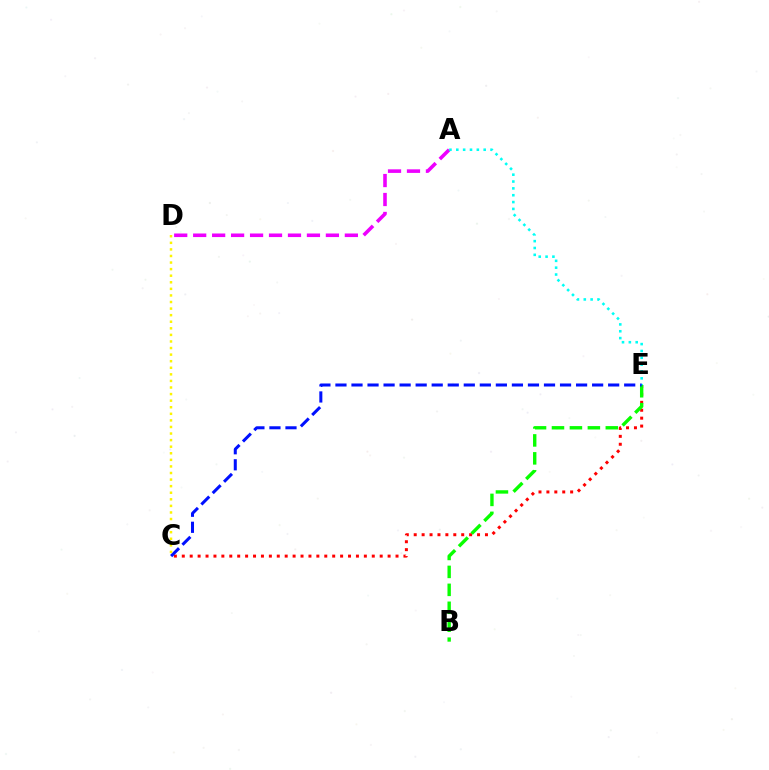{('C', 'E'): [{'color': '#ff0000', 'line_style': 'dotted', 'thickness': 2.15}, {'color': '#0010ff', 'line_style': 'dashed', 'thickness': 2.18}], ('B', 'E'): [{'color': '#08ff00', 'line_style': 'dashed', 'thickness': 2.44}], ('A', 'D'): [{'color': '#ee00ff', 'line_style': 'dashed', 'thickness': 2.58}], ('A', 'E'): [{'color': '#00fff6', 'line_style': 'dotted', 'thickness': 1.86}], ('C', 'D'): [{'color': '#fcf500', 'line_style': 'dotted', 'thickness': 1.79}]}